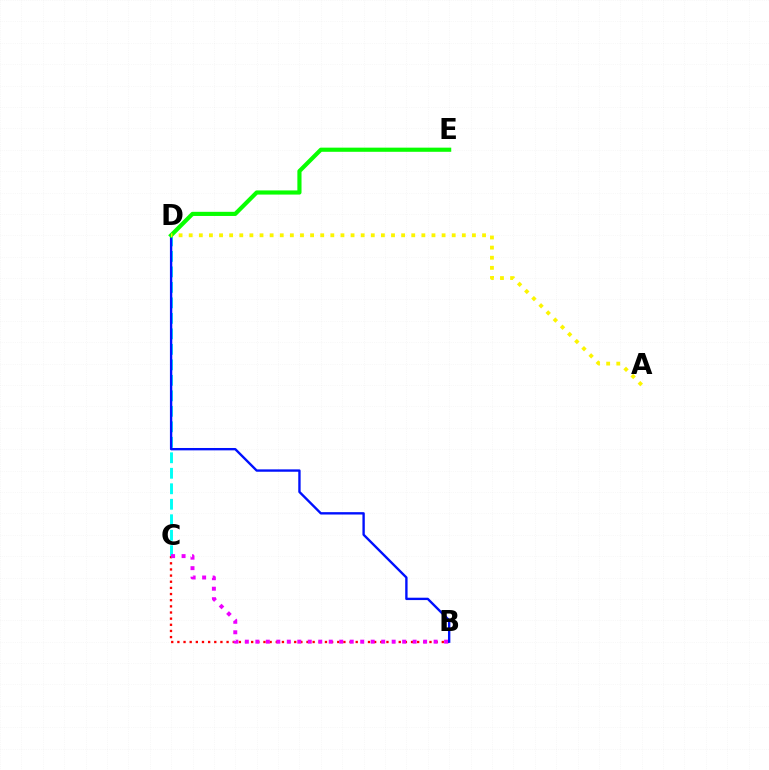{('B', 'C'): [{'color': '#ff0000', 'line_style': 'dotted', 'thickness': 1.67}, {'color': '#ee00ff', 'line_style': 'dotted', 'thickness': 2.85}], ('C', 'D'): [{'color': '#00fff6', 'line_style': 'dashed', 'thickness': 2.1}], ('B', 'D'): [{'color': '#0010ff', 'line_style': 'solid', 'thickness': 1.7}], ('D', 'E'): [{'color': '#08ff00', 'line_style': 'solid', 'thickness': 2.99}], ('A', 'D'): [{'color': '#fcf500', 'line_style': 'dotted', 'thickness': 2.75}]}